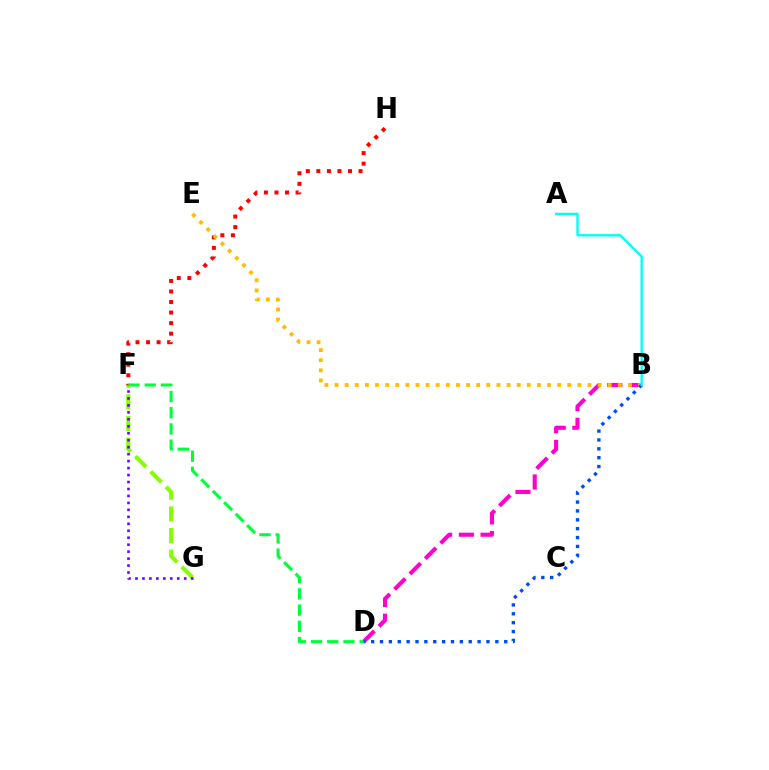{('F', 'H'): [{'color': '#ff0000', 'line_style': 'dotted', 'thickness': 2.87}], ('B', 'D'): [{'color': '#ff00cf', 'line_style': 'dashed', 'thickness': 2.95}, {'color': '#004bff', 'line_style': 'dotted', 'thickness': 2.41}], ('D', 'F'): [{'color': '#00ff39', 'line_style': 'dashed', 'thickness': 2.2}], ('B', 'E'): [{'color': '#ffbd00', 'line_style': 'dotted', 'thickness': 2.75}], ('F', 'G'): [{'color': '#84ff00', 'line_style': 'dashed', 'thickness': 2.94}, {'color': '#7200ff', 'line_style': 'dotted', 'thickness': 1.89}], ('A', 'B'): [{'color': '#00fff6', 'line_style': 'solid', 'thickness': 1.7}]}